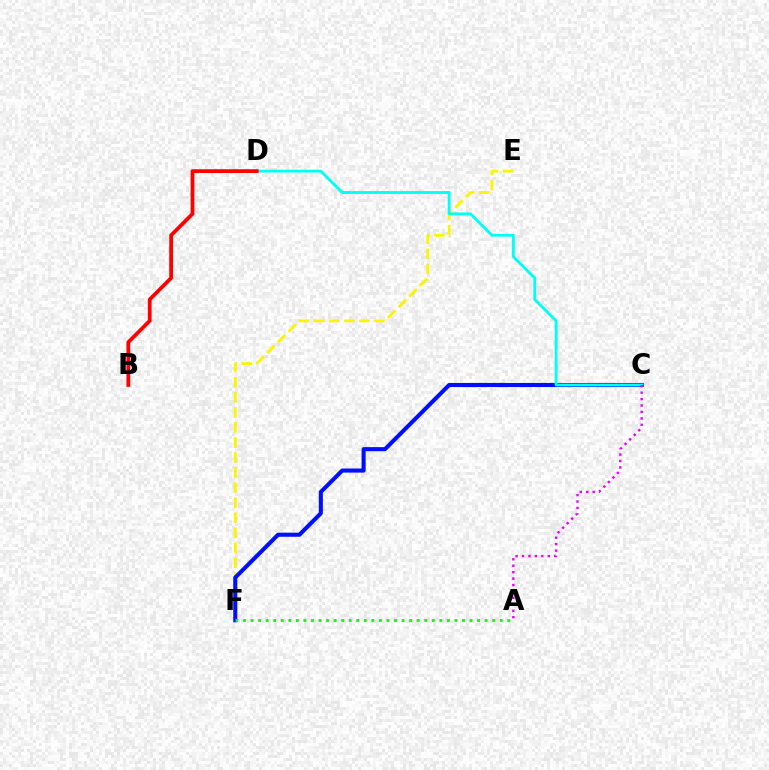{('E', 'F'): [{'color': '#fcf500', 'line_style': 'dashed', 'thickness': 2.04}], ('C', 'F'): [{'color': '#0010ff', 'line_style': 'solid', 'thickness': 2.94}], ('C', 'D'): [{'color': '#00fff6', 'line_style': 'solid', 'thickness': 2.04}], ('B', 'D'): [{'color': '#ff0000', 'line_style': 'solid', 'thickness': 2.7}], ('A', 'C'): [{'color': '#ee00ff', 'line_style': 'dotted', 'thickness': 1.75}], ('A', 'F'): [{'color': '#08ff00', 'line_style': 'dotted', 'thickness': 2.05}]}